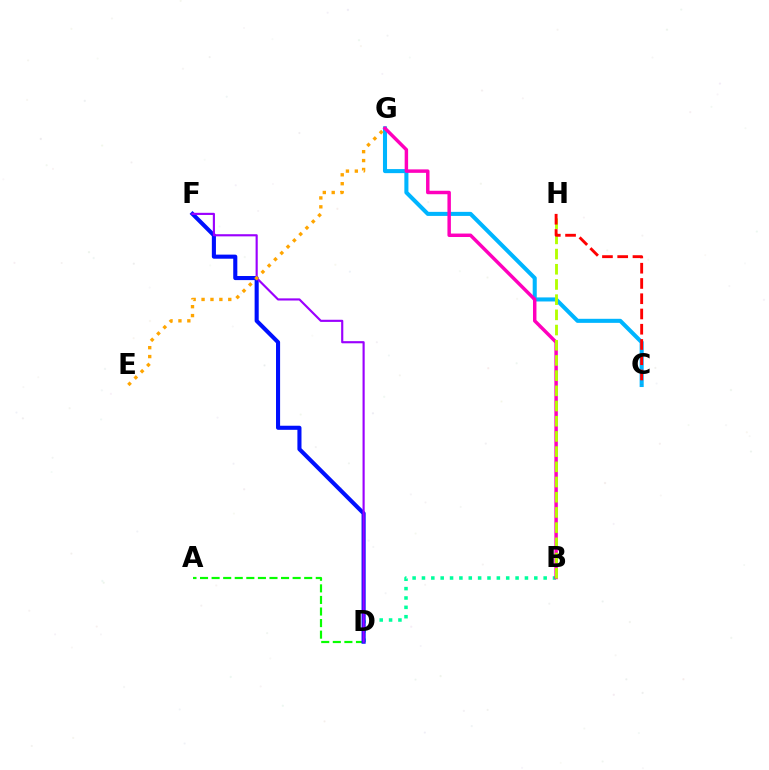{('A', 'D'): [{'color': '#08ff00', 'line_style': 'dashed', 'thickness': 1.57}], ('C', 'G'): [{'color': '#00b5ff', 'line_style': 'solid', 'thickness': 2.92}], ('B', 'D'): [{'color': '#00ff9d', 'line_style': 'dotted', 'thickness': 2.54}], ('D', 'F'): [{'color': '#0010ff', 'line_style': 'solid', 'thickness': 2.94}, {'color': '#9b00ff', 'line_style': 'solid', 'thickness': 1.55}], ('B', 'G'): [{'color': '#ff00bd', 'line_style': 'solid', 'thickness': 2.49}], ('B', 'H'): [{'color': '#b3ff00', 'line_style': 'dashed', 'thickness': 2.06}], ('C', 'H'): [{'color': '#ff0000', 'line_style': 'dashed', 'thickness': 2.07}], ('E', 'G'): [{'color': '#ffa500', 'line_style': 'dotted', 'thickness': 2.42}]}